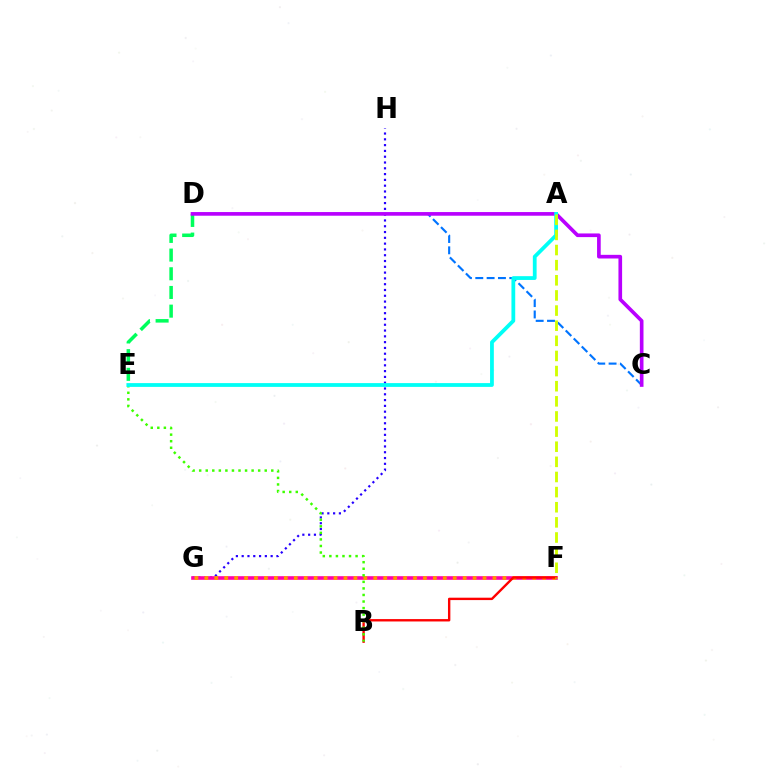{('G', 'H'): [{'color': '#2500ff', 'line_style': 'dotted', 'thickness': 1.57}], ('F', 'G'): [{'color': '#ff00ac', 'line_style': 'solid', 'thickness': 2.61}, {'color': '#ff9400', 'line_style': 'dotted', 'thickness': 2.7}], ('D', 'E'): [{'color': '#00ff5c', 'line_style': 'dashed', 'thickness': 2.54}], ('B', 'F'): [{'color': '#ff0000', 'line_style': 'solid', 'thickness': 1.72}], ('B', 'E'): [{'color': '#3dff00', 'line_style': 'dotted', 'thickness': 1.78}], ('C', 'D'): [{'color': '#0074ff', 'line_style': 'dashed', 'thickness': 1.54}, {'color': '#b900ff', 'line_style': 'solid', 'thickness': 2.63}], ('A', 'E'): [{'color': '#00fff6', 'line_style': 'solid', 'thickness': 2.72}], ('A', 'F'): [{'color': '#d1ff00', 'line_style': 'dashed', 'thickness': 2.06}]}